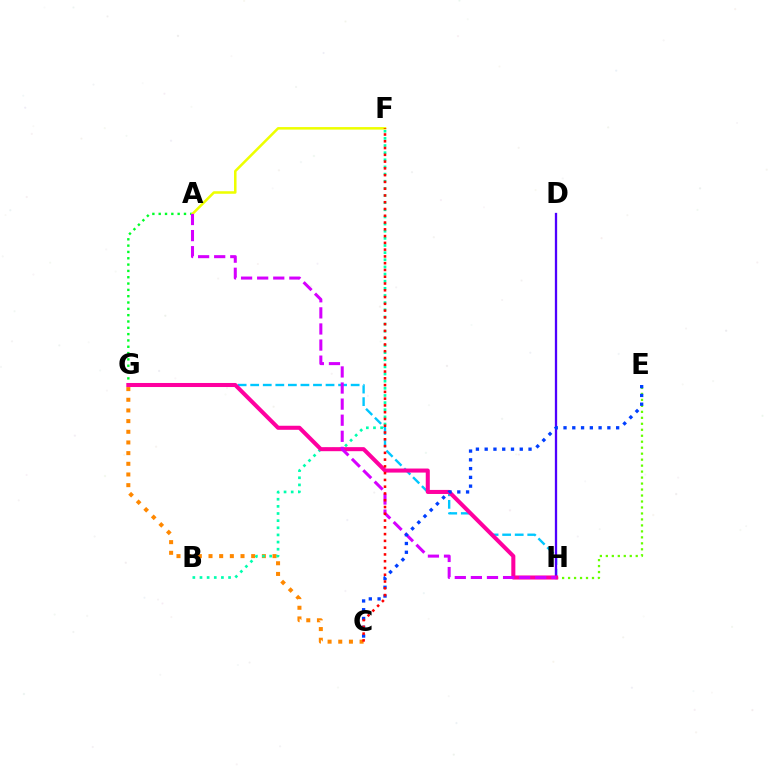{('C', 'G'): [{'color': '#ff8800', 'line_style': 'dotted', 'thickness': 2.9}], ('G', 'H'): [{'color': '#00c7ff', 'line_style': 'dashed', 'thickness': 1.71}, {'color': '#ff00a0', 'line_style': 'solid', 'thickness': 2.91}], ('E', 'H'): [{'color': '#66ff00', 'line_style': 'dotted', 'thickness': 1.62}], ('D', 'H'): [{'color': '#4f00ff', 'line_style': 'solid', 'thickness': 1.66}], ('B', 'F'): [{'color': '#00ffaf', 'line_style': 'dotted', 'thickness': 1.94}], ('A', 'G'): [{'color': '#00ff27', 'line_style': 'dotted', 'thickness': 1.72}], ('A', 'F'): [{'color': '#eeff00', 'line_style': 'solid', 'thickness': 1.82}], ('A', 'H'): [{'color': '#d600ff', 'line_style': 'dashed', 'thickness': 2.19}], ('C', 'E'): [{'color': '#003fff', 'line_style': 'dotted', 'thickness': 2.38}], ('C', 'F'): [{'color': '#ff0000', 'line_style': 'dotted', 'thickness': 1.84}]}